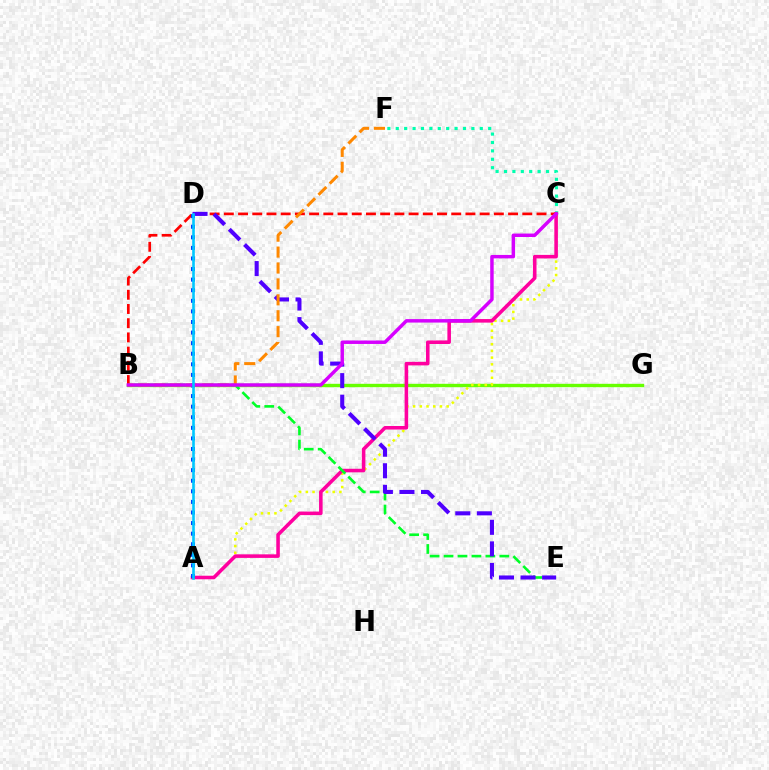{('C', 'F'): [{'color': '#00ffaf', 'line_style': 'dotted', 'thickness': 2.28}], ('B', 'G'): [{'color': '#66ff00', 'line_style': 'solid', 'thickness': 2.44}], ('A', 'C'): [{'color': '#eeff00', 'line_style': 'dotted', 'thickness': 1.82}, {'color': '#ff00a0', 'line_style': 'solid', 'thickness': 2.56}], ('B', 'C'): [{'color': '#ff0000', 'line_style': 'dashed', 'thickness': 1.93}, {'color': '#d600ff', 'line_style': 'solid', 'thickness': 2.49}], ('B', 'E'): [{'color': '#00ff27', 'line_style': 'dashed', 'thickness': 1.89}], ('D', 'E'): [{'color': '#4f00ff', 'line_style': 'dashed', 'thickness': 2.93}], ('B', 'F'): [{'color': '#ff8800', 'line_style': 'dashed', 'thickness': 2.16}], ('A', 'D'): [{'color': '#003fff', 'line_style': 'dotted', 'thickness': 2.88}, {'color': '#00c7ff', 'line_style': 'solid', 'thickness': 1.89}]}